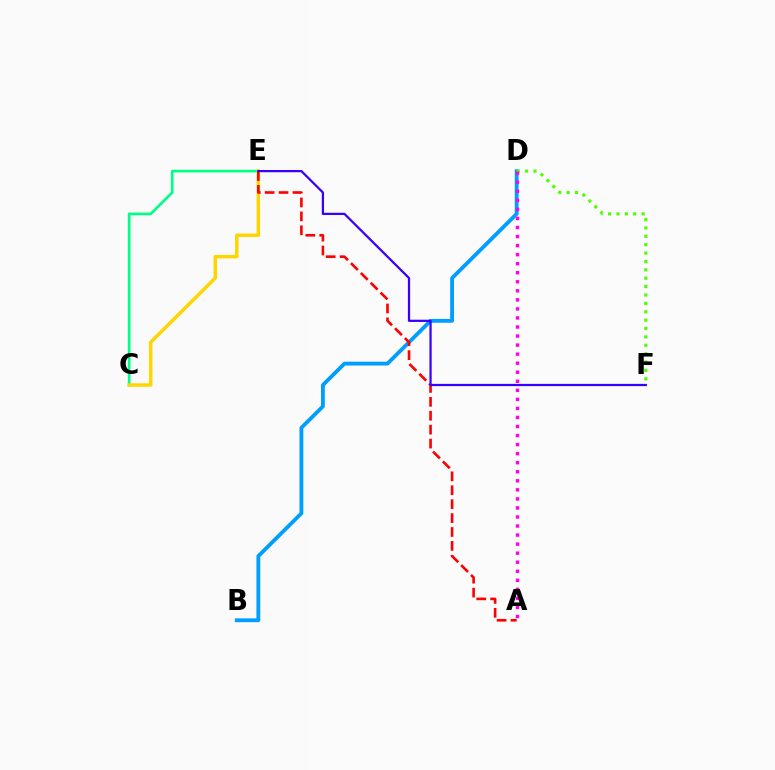{('C', 'E'): [{'color': '#00ff86', 'line_style': 'solid', 'thickness': 1.93}, {'color': '#ffd500', 'line_style': 'solid', 'thickness': 2.49}], ('B', 'D'): [{'color': '#009eff', 'line_style': 'solid', 'thickness': 2.76}], ('A', 'E'): [{'color': '#ff0000', 'line_style': 'dashed', 'thickness': 1.89}], ('E', 'F'): [{'color': '#3700ff', 'line_style': 'solid', 'thickness': 1.61}], ('D', 'F'): [{'color': '#4fff00', 'line_style': 'dotted', 'thickness': 2.28}], ('A', 'D'): [{'color': '#ff00ed', 'line_style': 'dotted', 'thickness': 2.46}]}